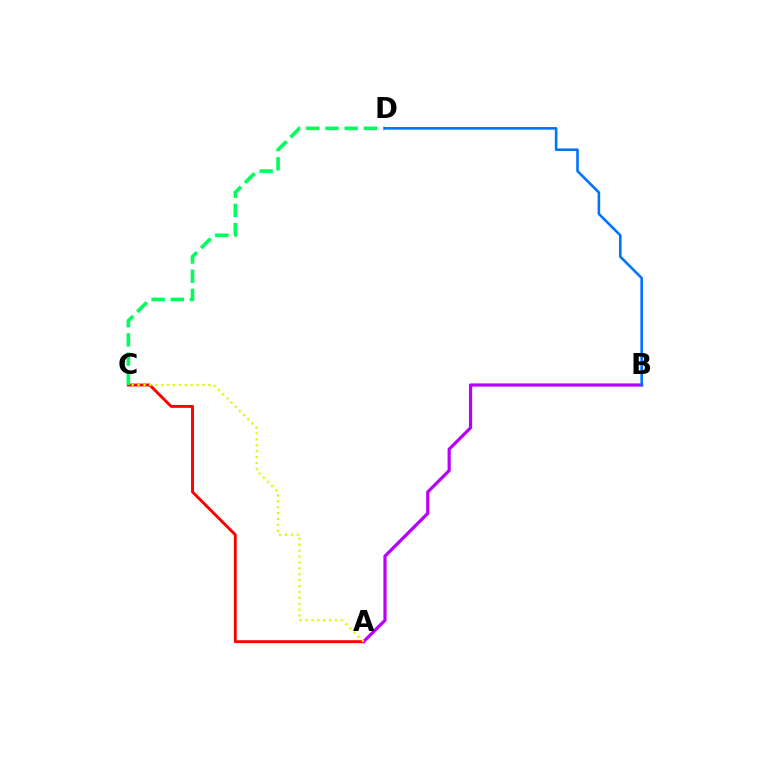{('A', 'C'): [{'color': '#ff0000', 'line_style': 'solid', 'thickness': 2.1}, {'color': '#d1ff00', 'line_style': 'dotted', 'thickness': 1.6}], ('A', 'B'): [{'color': '#b900ff', 'line_style': 'solid', 'thickness': 2.3}], ('C', 'D'): [{'color': '#00ff5c', 'line_style': 'dashed', 'thickness': 2.61}], ('B', 'D'): [{'color': '#0074ff', 'line_style': 'solid', 'thickness': 1.88}]}